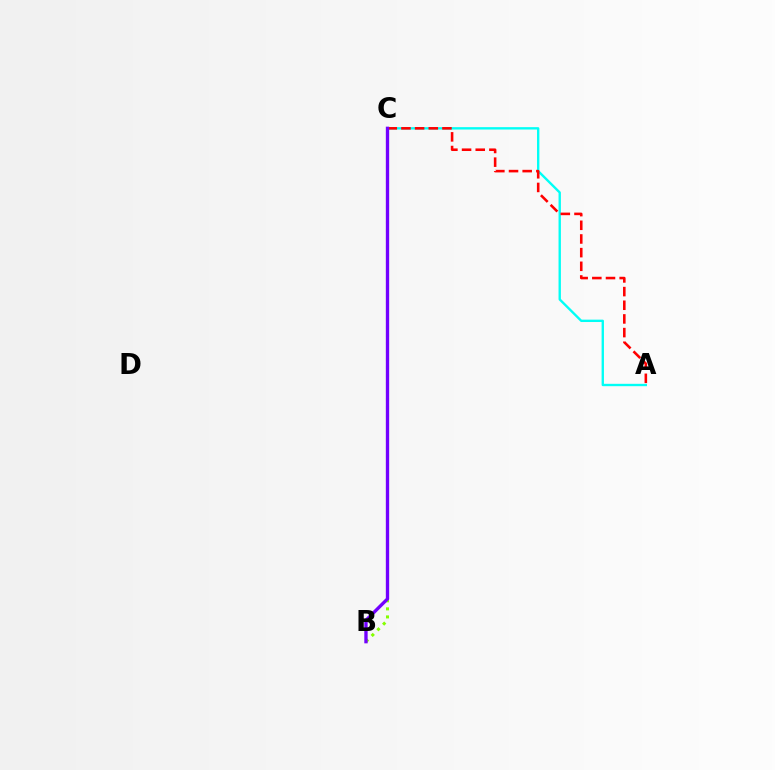{('A', 'C'): [{'color': '#00fff6', 'line_style': 'solid', 'thickness': 1.7}, {'color': '#ff0000', 'line_style': 'dashed', 'thickness': 1.86}], ('B', 'C'): [{'color': '#84ff00', 'line_style': 'dotted', 'thickness': 2.19}, {'color': '#7200ff', 'line_style': 'solid', 'thickness': 2.4}]}